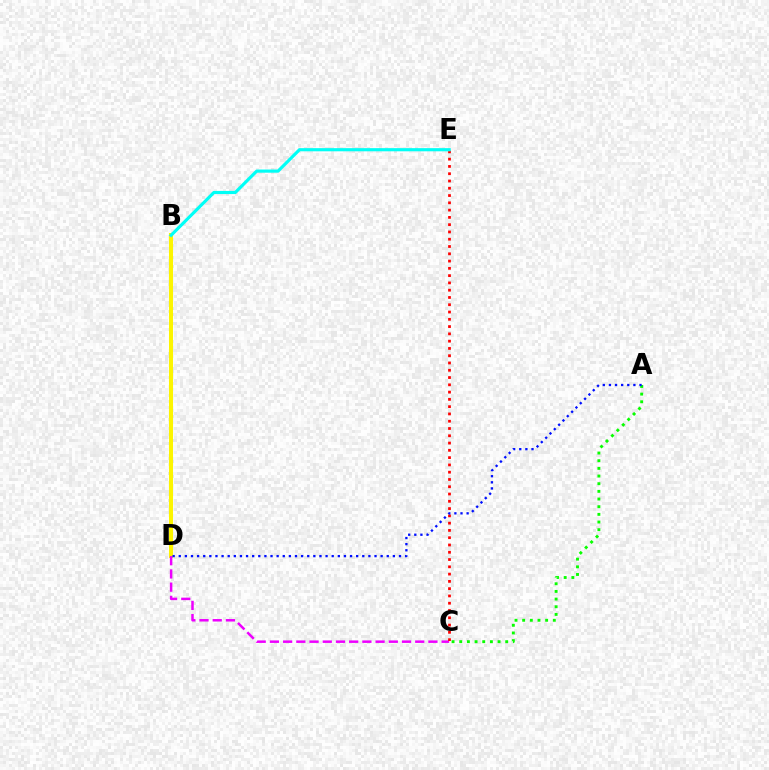{('B', 'D'): [{'color': '#fcf500', 'line_style': 'solid', 'thickness': 2.91}], ('A', 'C'): [{'color': '#08ff00', 'line_style': 'dotted', 'thickness': 2.08}], ('C', 'D'): [{'color': '#ee00ff', 'line_style': 'dashed', 'thickness': 1.79}], ('C', 'E'): [{'color': '#ff0000', 'line_style': 'dotted', 'thickness': 1.98}], ('B', 'E'): [{'color': '#00fff6', 'line_style': 'solid', 'thickness': 2.27}], ('A', 'D'): [{'color': '#0010ff', 'line_style': 'dotted', 'thickness': 1.66}]}